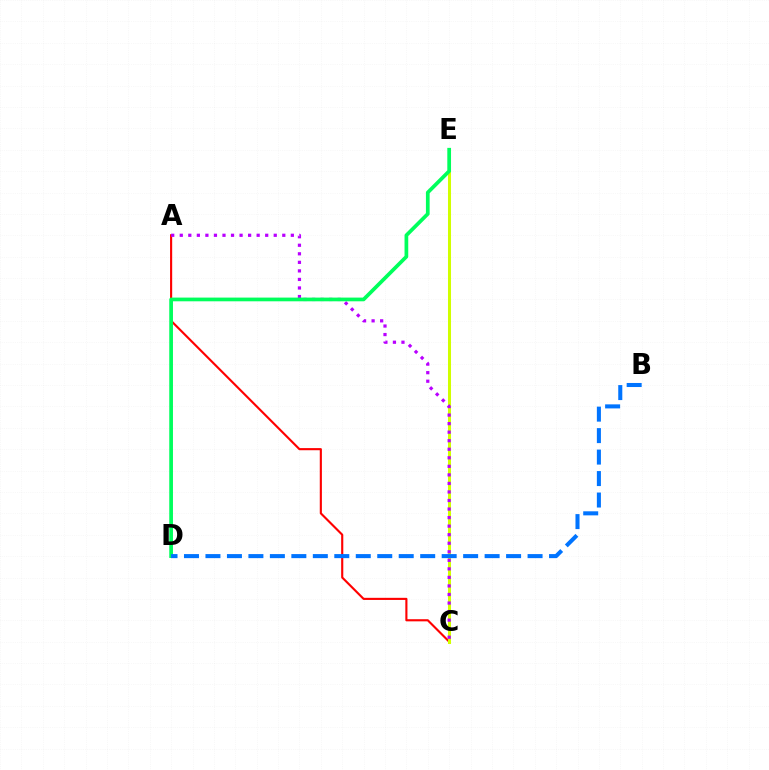{('A', 'C'): [{'color': '#ff0000', 'line_style': 'solid', 'thickness': 1.53}, {'color': '#b900ff', 'line_style': 'dotted', 'thickness': 2.32}], ('C', 'E'): [{'color': '#d1ff00', 'line_style': 'solid', 'thickness': 2.18}], ('D', 'E'): [{'color': '#00ff5c', 'line_style': 'solid', 'thickness': 2.67}], ('B', 'D'): [{'color': '#0074ff', 'line_style': 'dashed', 'thickness': 2.92}]}